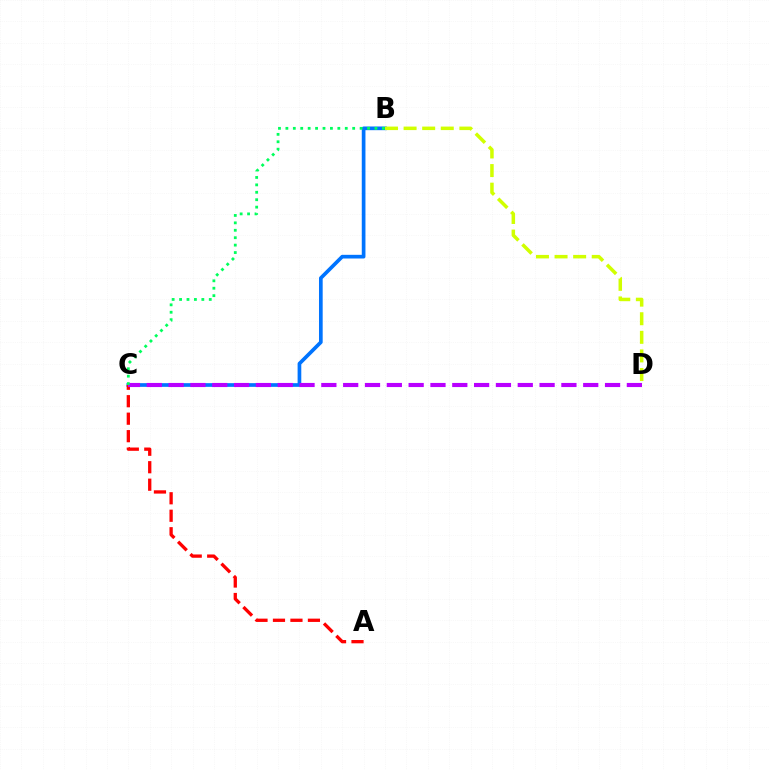{('B', 'C'): [{'color': '#0074ff', 'line_style': 'solid', 'thickness': 2.65}, {'color': '#00ff5c', 'line_style': 'dotted', 'thickness': 2.02}], ('A', 'C'): [{'color': '#ff0000', 'line_style': 'dashed', 'thickness': 2.37}], ('C', 'D'): [{'color': '#b900ff', 'line_style': 'dashed', 'thickness': 2.96}], ('B', 'D'): [{'color': '#d1ff00', 'line_style': 'dashed', 'thickness': 2.53}]}